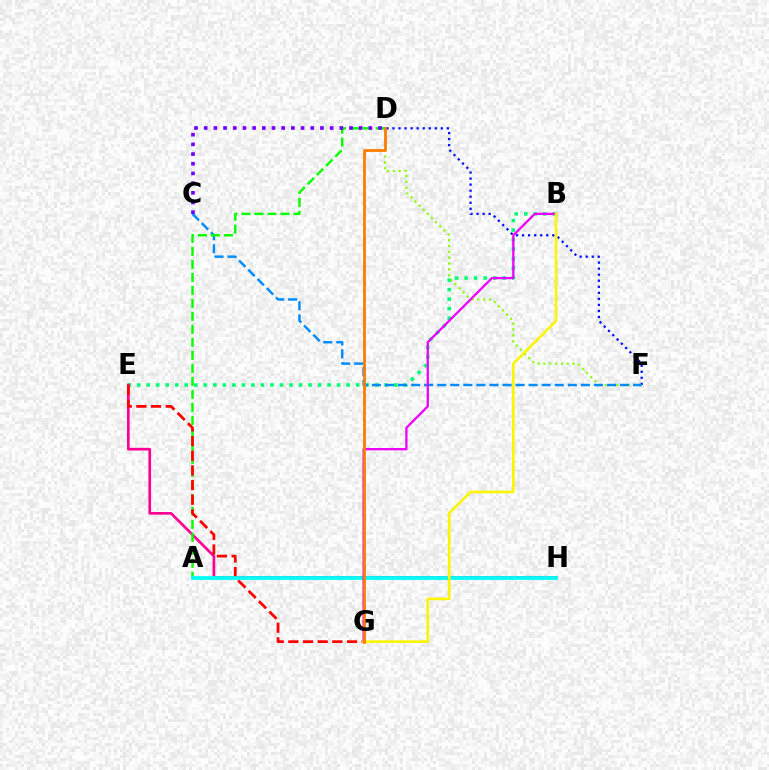{('D', 'F'): [{'color': '#0010ff', 'line_style': 'dotted', 'thickness': 1.64}, {'color': '#84ff00', 'line_style': 'dotted', 'thickness': 1.59}], ('B', 'E'): [{'color': '#00ff74', 'line_style': 'dotted', 'thickness': 2.59}], ('E', 'H'): [{'color': '#ff0094', 'line_style': 'solid', 'thickness': 1.92}], ('C', 'F'): [{'color': '#008cff', 'line_style': 'dashed', 'thickness': 1.77}], ('A', 'D'): [{'color': '#08ff00', 'line_style': 'dashed', 'thickness': 1.77}], ('E', 'G'): [{'color': '#ff0000', 'line_style': 'dashed', 'thickness': 1.99}], ('A', 'H'): [{'color': '#00fff6', 'line_style': 'solid', 'thickness': 2.68}], ('B', 'G'): [{'color': '#ee00ff', 'line_style': 'solid', 'thickness': 1.65}, {'color': '#fcf500', 'line_style': 'solid', 'thickness': 1.89}], ('D', 'G'): [{'color': '#ff7c00', 'line_style': 'solid', 'thickness': 2.0}], ('C', 'D'): [{'color': '#7200ff', 'line_style': 'dotted', 'thickness': 2.63}]}